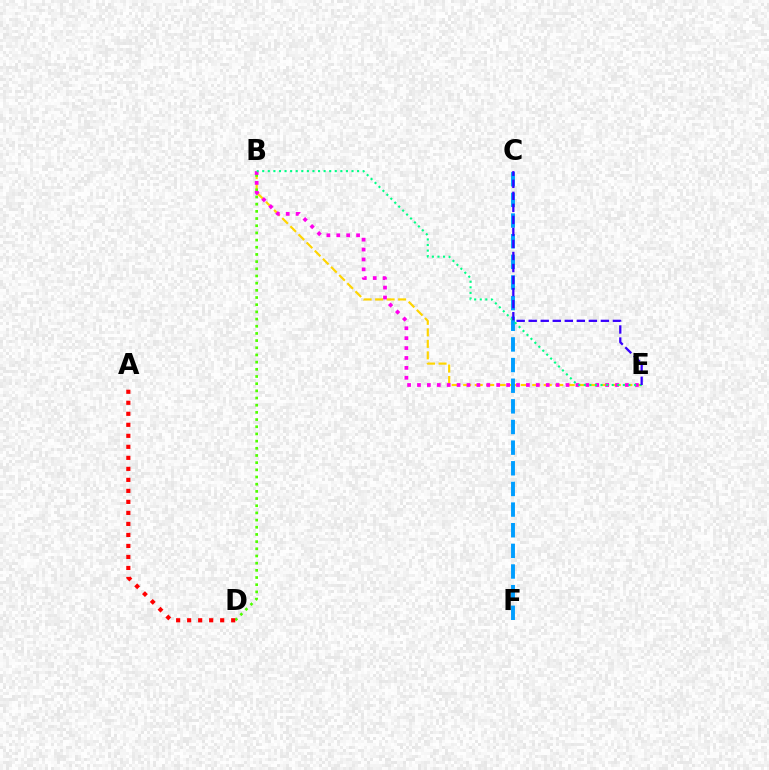{('B', 'E'): [{'color': '#ffd500', 'line_style': 'dashed', 'thickness': 1.56}, {'color': '#ff00ed', 'line_style': 'dotted', 'thickness': 2.69}, {'color': '#00ff86', 'line_style': 'dotted', 'thickness': 1.52}], ('B', 'D'): [{'color': '#4fff00', 'line_style': 'dotted', 'thickness': 1.95}], ('C', 'F'): [{'color': '#009eff', 'line_style': 'dashed', 'thickness': 2.8}], ('A', 'D'): [{'color': '#ff0000', 'line_style': 'dotted', 'thickness': 2.99}], ('C', 'E'): [{'color': '#3700ff', 'line_style': 'dashed', 'thickness': 1.63}]}